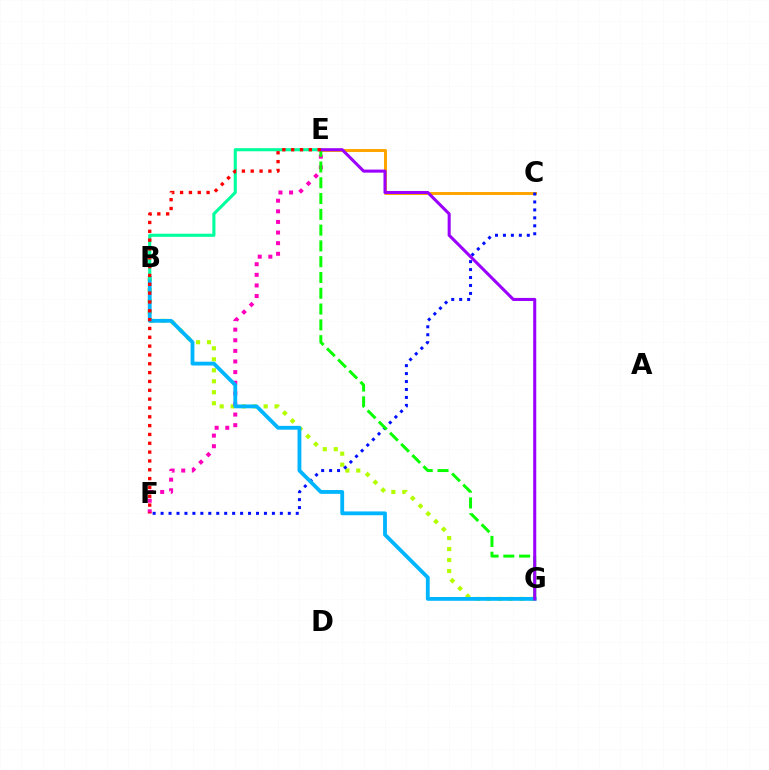{('B', 'G'): [{'color': '#b3ff00', 'line_style': 'dotted', 'thickness': 2.98}, {'color': '#00b5ff', 'line_style': 'solid', 'thickness': 2.74}], ('E', 'F'): [{'color': '#ff00bd', 'line_style': 'dotted', 'thickness': 2.88}, {'color': '#ff0000', 'line_style': 'dotted', 'thickness': 2.4}], ('C', 'E'): [{'color': '#ffa500', 'line_style': 'solid', 'thickness': 2.15}], ('C', 'F'): [{'color': '#0010ff', 'line_style': 'dotted', 'thickness': 2.16}], ('B', 'E'): [{'color': '#00ff9d', 'line_style': 'solid', 'thickness': 2.23}], ('E', 'G'): [{'color': '#08ff00', 'line_style': 'dashed', 'thickness': 2.14}, {'color': '#9b00ff', 'line_style': 'solid', 'thickness': 2.2}]}